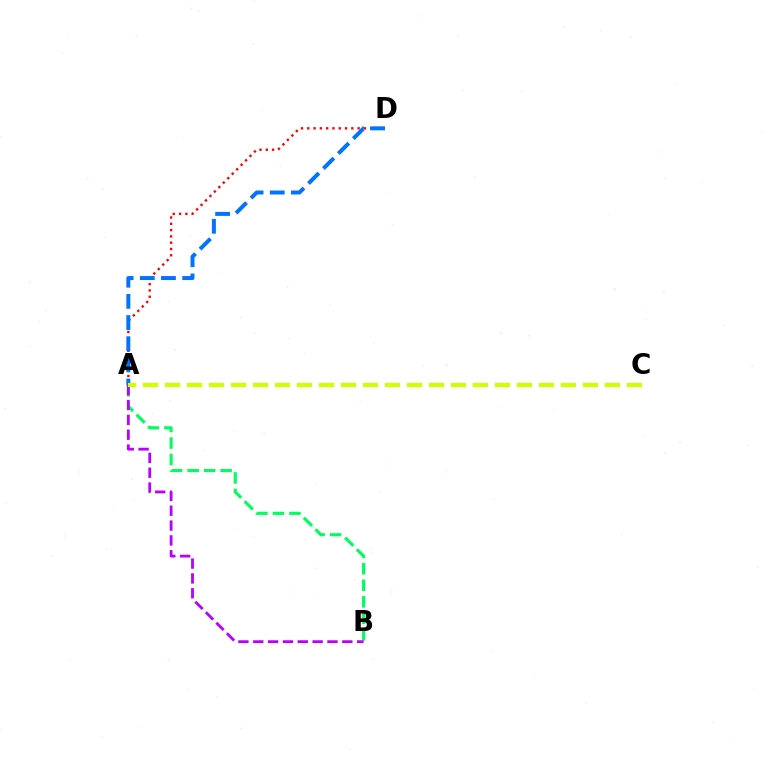{('A', 'D'): [{'color': '#ff0000', 'line_style': 'dotted', 'thickness': 1.71}, {'color': '#0074ff', 'line_style': 'dashed', 'thickness': 2.87}], ('A', 'B'): [{'color': '#00ff5c', 'line_style': 'dashed', 'thickness': 2.24}, {'color': '#b900ff', 'line_style': 'dashed', 'thickness': 2.02}], ('A', 'C'): [{'color': '#d1ff00', 'line_style': 'dashed', 'thickness': 2.99}]}